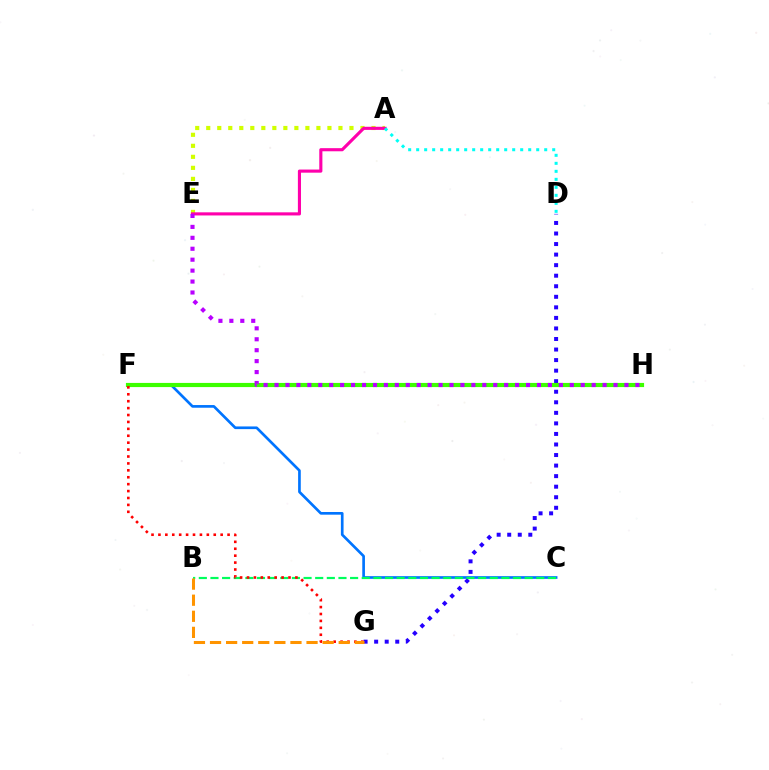{('A', 'E'): [{'color': '#d1ff00', 'line_style': 'dotted', 'thickness': 2.99}, {'color': '#ff00ac', 'line_style': 'solid', 'thickness': 2.25}], ('C', 'F'): [{'color': '#0074ff', 'line_style': 'solid', 'thickness': 1.93}], ('D', 'G'): [{'color': '#2500ff', 'line_style': 'dotted', 'thickness': 2.87}], ('F', 'H'): [{'color': '#3dff00', 'line_style': 'solid', 'thickness': 2.99}], ('B', 'C'): [{'color': '#00ff5c', 'line_style': 'dashed', 'thickness': 1.58}], ('E', 'H'): [{'color': '#b900ff', 'line_style': 'dotted', 'thickness': 2.97}], ('A', 'D'): [{'color': '#00fff6', 'line_style': 'dotted', 'thickness': 2.17}], ('F', 'G'): [{'color': '#ff0000', 'line_style': 'dotted', 'thickness': 1.88}], ('B', 'G'): [{'color': '#ff9400', 'line_style': 'dashed', 'thickness': 2.19}]}